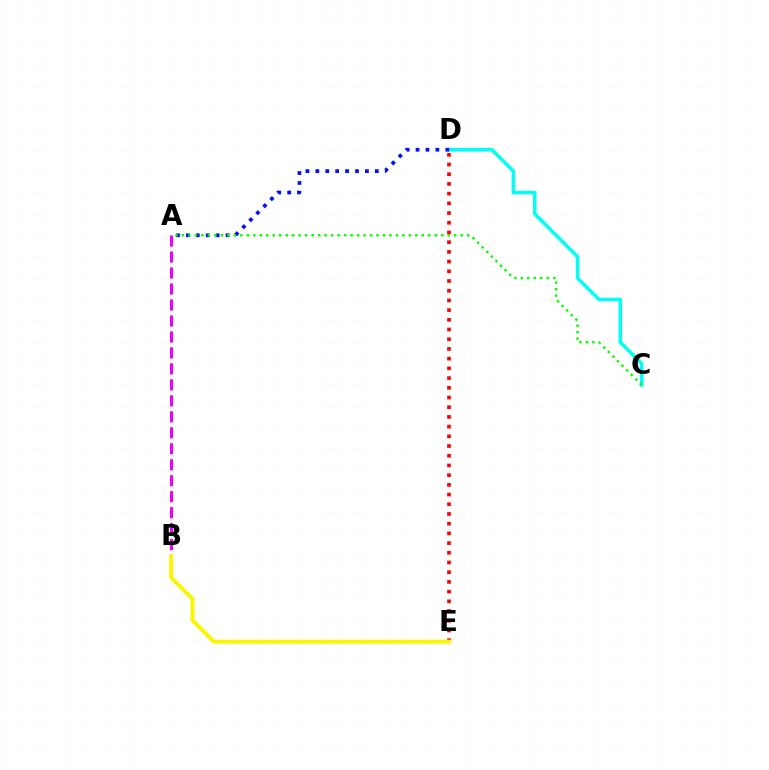{('C', 'D'): [{'color': '#00fff6', 'line_style': 'solid', 'thickness': 2.54}], ('A', 'B'): [{'color': '#ee00ff', 'line_style': 'dashed', 'thickness': 2.17}], ('D', 'E'): [{'color': '#ff0000', 'line_style': 'dotted', 'thickness': 2.64}], ('B', 'E'): [{'color': '#fcf500', 'line_style': 'solid', 'thickness': 2.83}], ('A', 'D'): [{'color': '#0010ff', 'line_style': 'dotted', 'thickness': 2.69}], ('A', 'C'): [{'color': '#08ff00', 'line_style': 'dotted', 'thickness': 1.76}]}